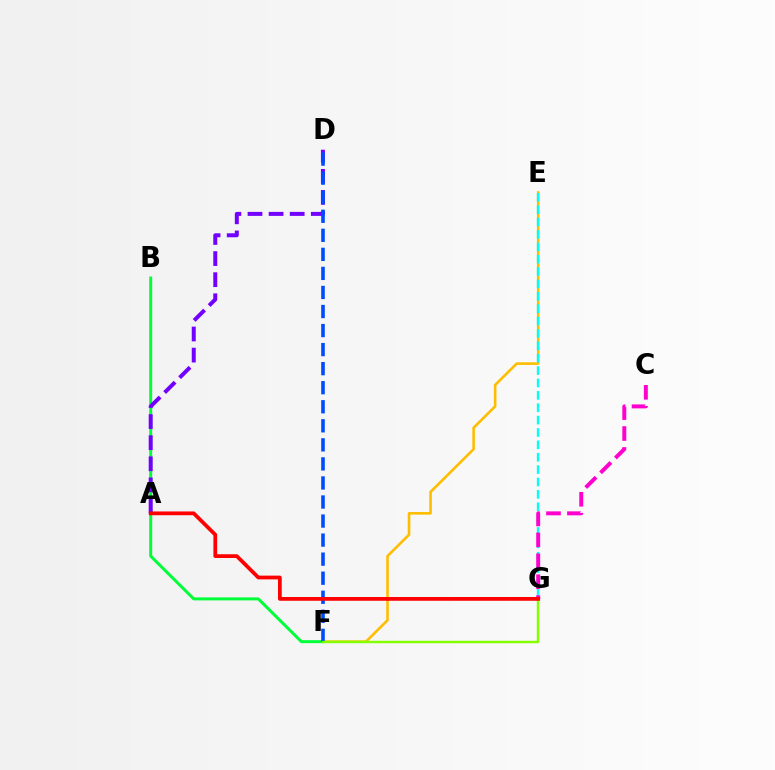{('B', 'F'): [{'color': '#00ff39', 'line_style': 'solid', 'thickness': 2.15}], ('E', 'F'): [{'color': '#ffbd00', 'line_style': 'solid', 'thickness': 1.88}], ('E', 'G'): [{'color': '#00fff6', 'line_style': 'dashed', 'thickness': 1.68}], ('A', 'D'): [{'color': '#7200ff', 'line_style': 'dashed', 'thickness': 2.87}], ('D', 'F'): [{'color': '#004bff', 'line_style': 'dashed', 'thickness': 2.59}], ('F', 'G'): [{'color': '#84ff00', 'line_style': 'solid', 'thickness': 1.77}], ('C', 'G'): [{'color': '#ff00cf', 'line_style': 'dashed', 'thickness': 2.84}], ('A', 'G'): [{'color': '#ff0000', 'line_style': 'solid', 'thickness': 2.7}]}